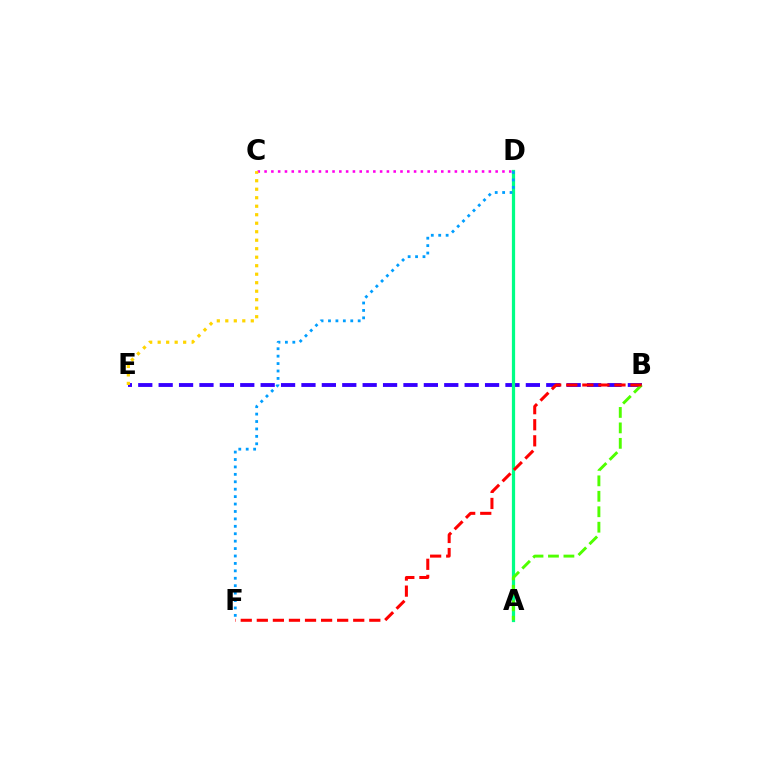{('B', 'E'): [{'color': '#3700ff', 'line_style': 'dashed', 'thickness': 2.77}], ('C', 'D'): [{'color': '#ff00ed', 'line_style': 'dotted', 'thickness': 1.85}], ('A', 'D'): [{'color': '#00ff86', 'line_style': 'solid', 'thickness': 2.32}], ('A', 'B'): [{'color': '#4fff00', 'line_style': 'dashed', 'thickness': 2.1}], ('B', 'F'): [{'color': '#ff0000', 'line_style': 'dashed', 'thickness': 2.18}], ('D', 'F'): [{'color': '#009eff', 'line_style': 'dotted', 'thickness': 2.02}], ('C', 'E'): [{'color': '#ffd500', 'line_style': 'dotted', 'thickness': 2.31}]}